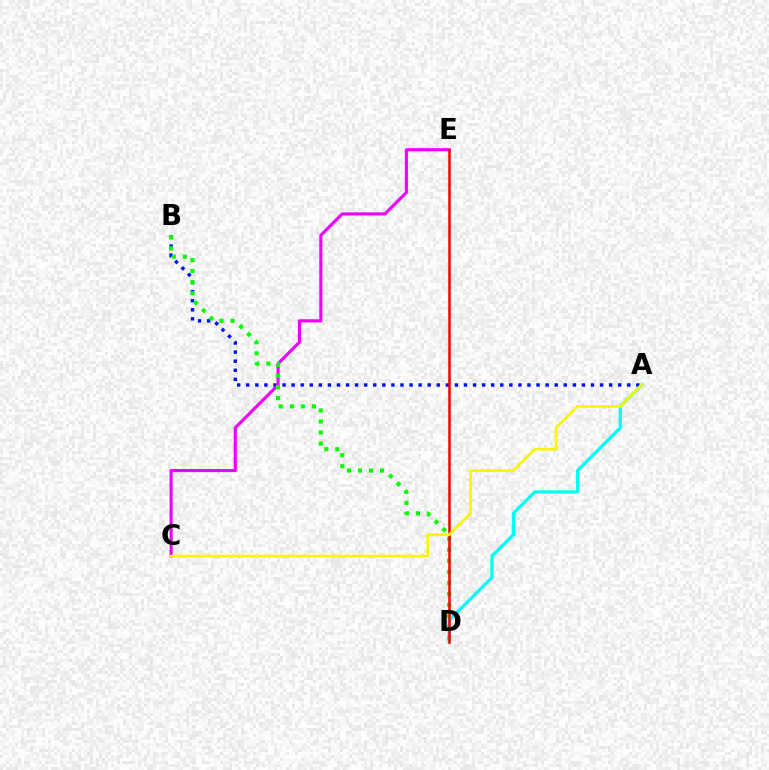{('A', 'B'): [{'color': '#0010ff', 'line_style': 'dotted', 'thickness': 2.46}], ('C', 'E'): [{'color': '#ee00ff', 'line_style': 'solid', 'thickness': 2.24}], ('B', 'D'): [{'color': '#08ff00', 'line_style': 'dotted', 'thickness': 3.0}], ('A', 'D'): [{'color': '#00fff6', 'line_style': 'solid', 'thickness': 2.32}], ('D', 'E'): [{'color': '#ff0000', 'line_style': 'solid', 'thickness': 1.82}], ('A', 'C'): [{'color': '#fcf500', 'line_style': 'solid', 'thickness': 1.92}]}